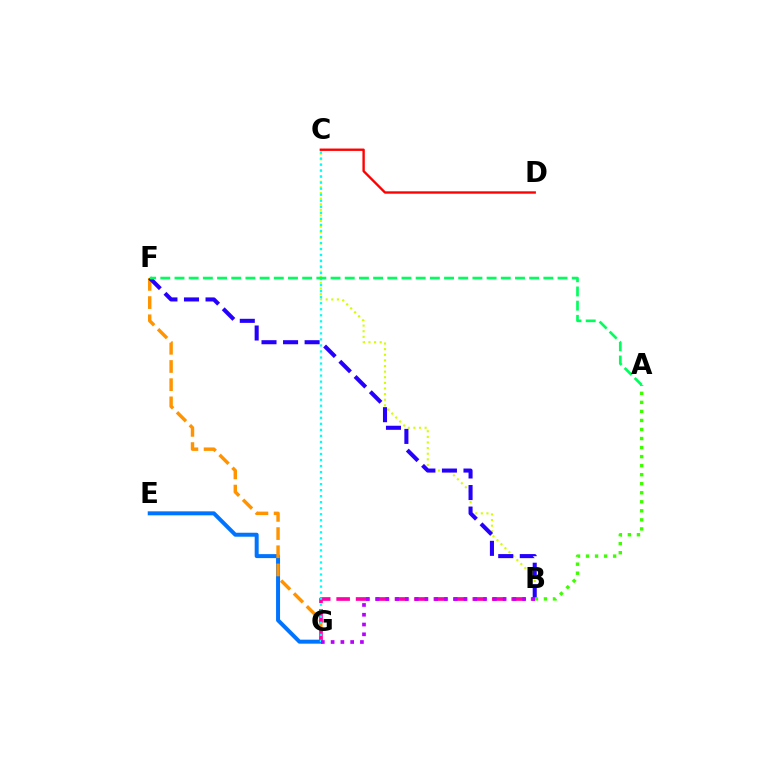{('E', 'G'): [{'color': '#0074ff', 'line_style': 'solid', 'thickness': 2.87}], ('B', 'C'): [{'color': '#d1ff00', 'line_style': 'dotted', 'thickness': 1.53}], ('F', 'G'): [{'color': '#ff9400', 'line_style': 'dashed', 'thickness': 2.47}], ('C', 'D'): [{'color': '#ff0000', 'line_style': 'solid', 'thickness': 1.71}], ('B', 'G'): [{'color': '#ff00ac', 'line_style': 'dashed', 'thickness': 2.64}, {'color': '#b900ff', 'line_style': 'dotted', 'thickness': 2.66}], ('B', 'F'): [{'color': '#2500ff', 'line_style': 'dashed', 'thickness': 2.93}], ('A', 'B'): [{'color': '#3dff00', 'line_style': 'dotted', 'thickness': 2.46}], ('C', 'G'): [{'color': '#00fff6', 'line_style': 'dotted', 'thickness': 1.64}], ('A', 'F'): [{'color': '#00ff5c', 'line_style': 'dashed', 'thickness': 1.93}]}